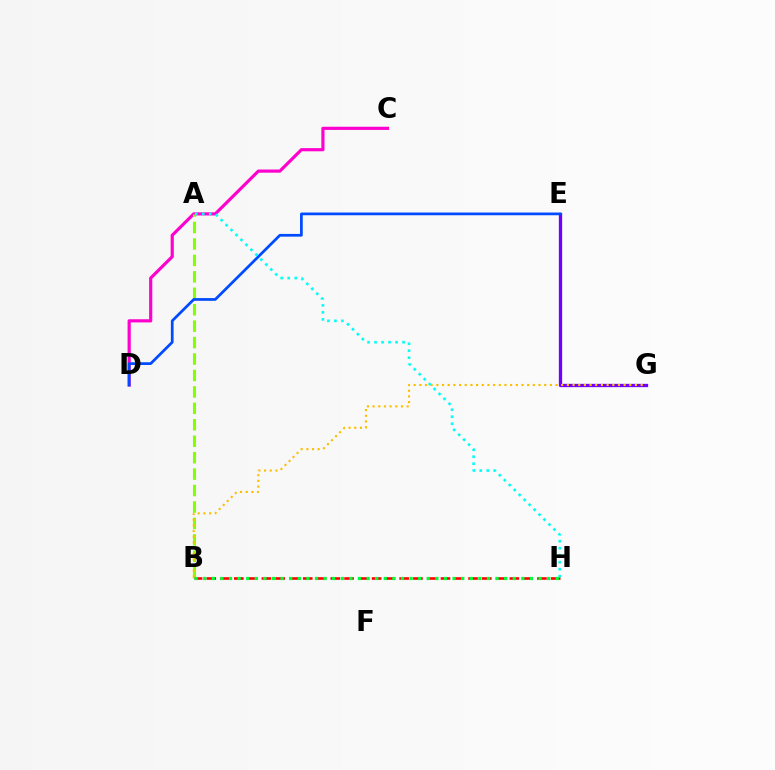{('E', 'G'): [{'color': '#7200ff', 'line_style': 'solid', 'thickness': 2.37}], ('C', 'D'): [{'color': '#ff00cf', 'line_style': 'solid', 'thickness': 2.28}], ('A', 'B'): [{'color': '#84ff00', 'line_style': 'dashed', 'thickness': 2.23}], ('D', 'E'): [{'color': '#004bff', 'line_style': 'solid', 'thickness': 1.96}], ('B', 'H'): [{'color': '#ff0000', 'line_style': 'dashed', 'thickness': 1.87}, {'color': '#00ff39', 'line_style': 'dotted', 'thickness': 2.34}], ('B', 'G'): [{'color': '#ffbd00', 'line_style': 'dotted', 'thickness': 1.54}], ('A', 'H'): [{'color': '#00fff6', 'line_style': 'dotted', 'thickness': 1.9}]}